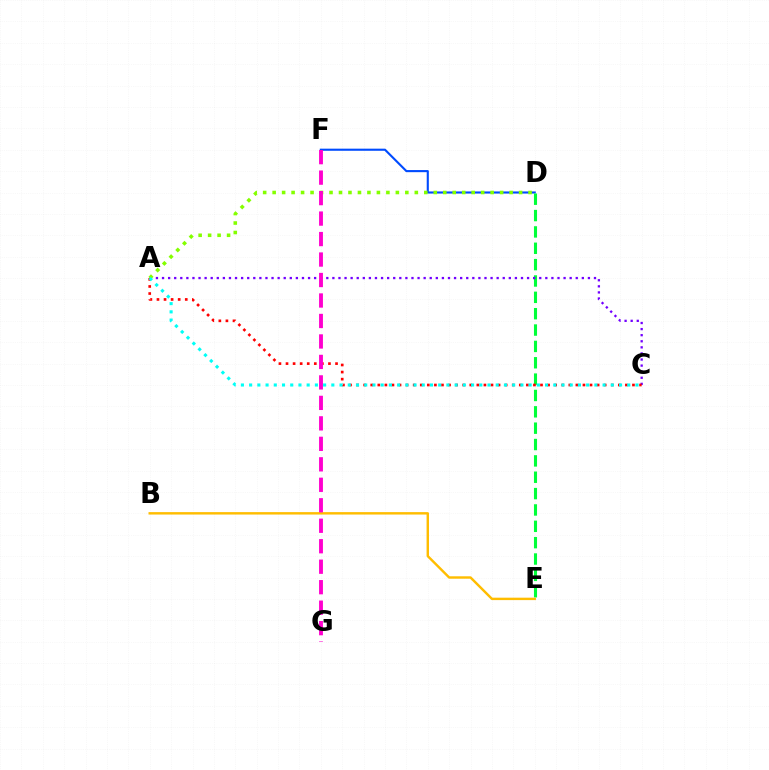{('D', 'F'): [{'color': '#004bff', 'line_style': 'solid', 'thickness': 1.52}], ('D', 'E'): [{'color': '#00ff39', 'line_style': 'dashed', 'thickness': 2.22}], ('A', 'C'): [{'color': '#7200ff', 'line_style': 'dotted', 'thickness': 1.65}, {'color': '#ff0000', 'line_style': 'dotted', 'thickness': 1.92}, {'color': '#00fff6', 'line_style': 'dotted', 'thickness': 2.23}], ('B', 'E'): [{'color': '#ffbd00', 'line_style': 'solid', 'thickness': 1.74}], ('A', 'D'): [{'color': '#84ff00', 'line_style': 'dotted', 'thickness': 2.58}], ('F', 'G'): [{'color': '#ff00cf', 'line_style': 'dashed', 'thickness': 2.78}]}